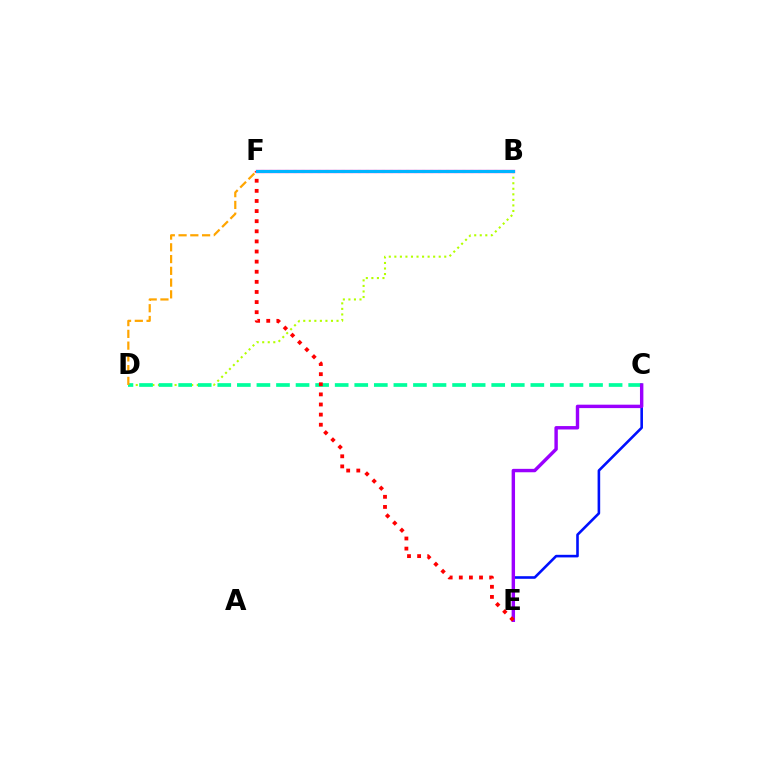{('B', 'D'): [{'color': '#b3ff00', 'line_style': 'dotted', 'thickness': 1.51}], ('C', 'E'): [{'color': '#0010ff', 'line_style': 'solid', 'thickness': 1.87}, {'color': '#9b00ff', 'line_style': 'solid', 'thickness': 2.46}], ('C', 'D'): [{'color': '#00ff9d', 'line_style': 'dashed', 'thickness': 2.66}], ('B', 'F'): [{'color': '#ff00bd', 'line_style': 'solid', 'thickness': 2.36}, {'color': '#08ff00', 'line_style': 'dotted', 'thickness': 2.18}, {'color': '#00b5ff', 'line_style': 'solid', 'thickness': 2.22}], ('E', 'F'): [{'color': '#ff0000', 'line_style': 'dotted', 'thickness': 2.75}], ('D', 'F'): [{'color': '#ffa500', 'line_style': 'dashed', 'thickness': 1.6}]}